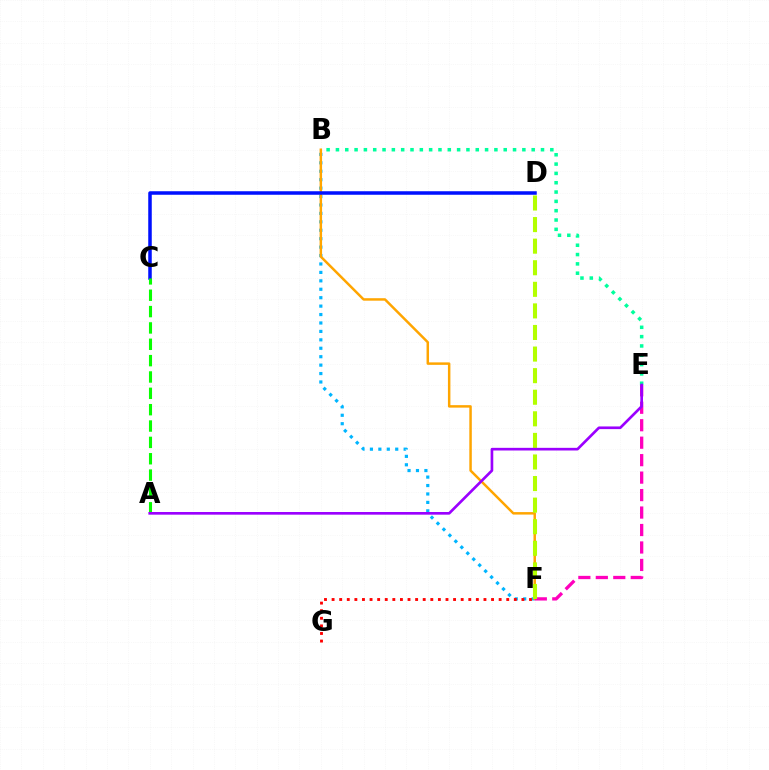{('B', 'F'): [{'color': '#00b5ff', 'line_style': 'dotted', 'thickness': 2.29}, {'color': '#ffa500', 'line_style': 'solid', 'thickness': 1.79}], ('C', 'D'): [{'color': '#0010ff', 'line_style': 'solid', 'thickness': 2.53}], ('E', 'F'): [{'color': '#ff00bd', 'line_style': 'dashed', 'thickness': 2.37}], ('B', 'E'): [{'color': '#00ff9d', 'line_style': 'dotted', 'thickness': 2.53}], ('A', 'C'): [{'color': '#08ff00', 'line_style': 'dashed', 'thickness': 2.22}], ('D', 'F'): [{'color': '#b3ff00', 'line_style': 'dashed', 'thickness': 2.93}], ('A', 'E'): [{'color': '#9b00ff', 'line_style': 'solid', 'thickness': 1.92}], ('F', 'G'): [{'color': '#ff0000', 'line_style': 'dotted', 'thickness': 2.06}]}